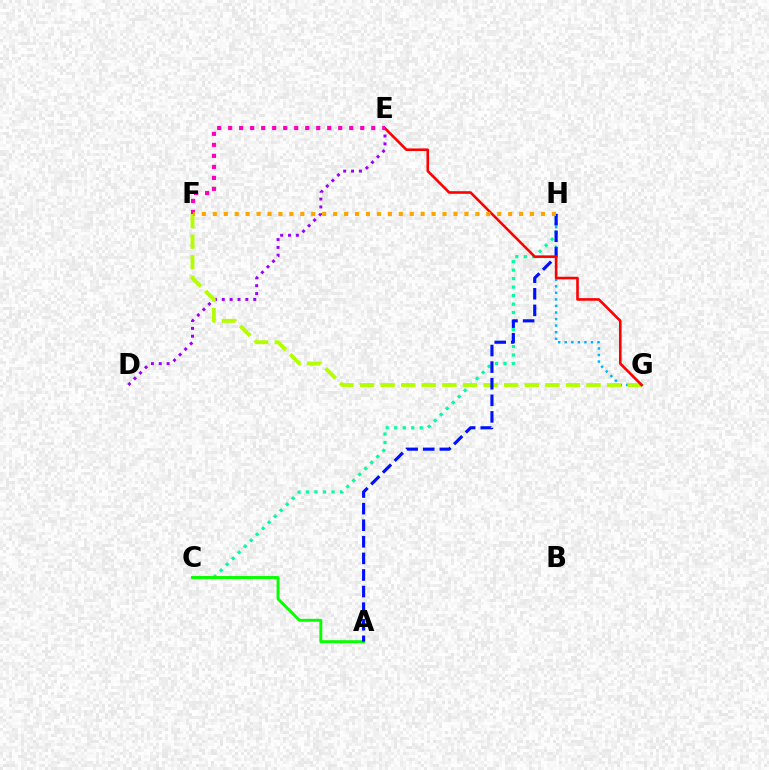{('C', 'H'): [{'color': '#00ff9d', 'line_style': 'dotted', 'thickness': 2.31}], ('A', 'C'): [{'color': '#08ff00', 'line_style': 'solid', 'thickness': 2.11}], ('G', 'H'): [{'color': '#00b5ff', 'line_style': 'dotted', 'thickness': 1.78}], ('D', 'E'): [{'color': '#9b00ff', 'line_style': 'dotted', 'thickness': 2.13}], ('F', 'G'): [{'color': '#b3ff00', 'line_style': 'dashed', 'thickness': 2.8}], ('A', 'H'): [{'color': '#0010ff', 'line_style': 'dashed', 'thickness': 2.25}], ('E', 'G'): [{'color': '#ff0000', 'line_style': 'solid', 'thickness': 1.87}], ('E', 'F'): [{'color': '#ff00bd', 'line_style': 'dotted', 'thickness': 2.99}], ('F', 'H'): [{'color': '#ffa500', 'line_style': 'dotted', 'thickness': 2.97}]}